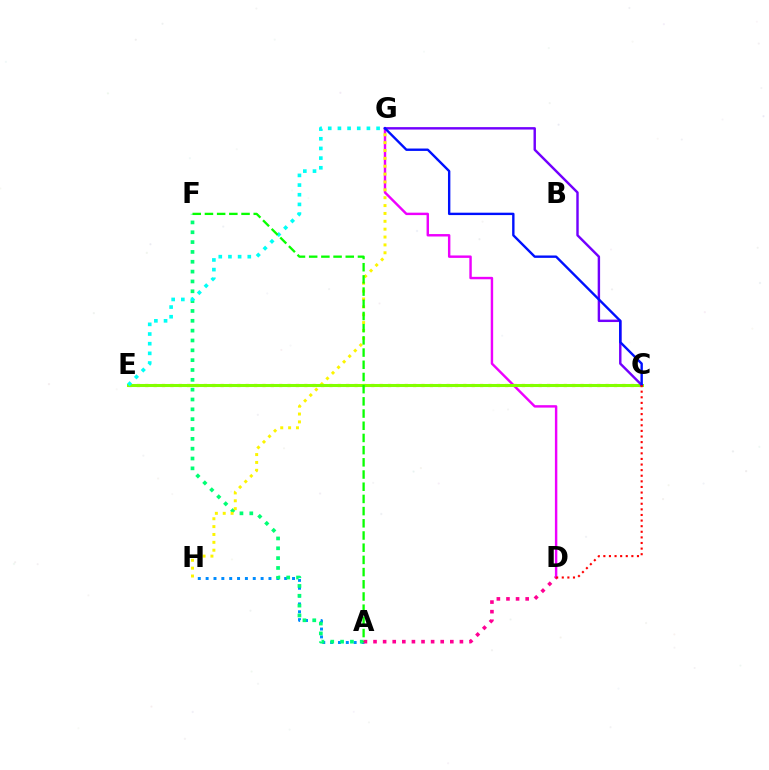{('A', 'H'): [{'color': '#008cff', 'line_style': 'dotted', 'thickness': 2.13}], ('A', 'F'): [{'color': '#00ff74', 'line_style': 'dotted', 'thickness': 2.67}, {'color': '#08ff00', 'line_style': 'dashed', 'thickness': 1.66}], ('C', 'E'): [{'color': '#ff7c00', 'line_style': 'dotted', 'thickness': 2.27}, {'color': '#84ff00', 'line_style': 'solid', 'thickness': 2.19}], ('D', 'G'): [{'color': '#ee00ff', 'line_style': 'solid', 'thickness': 1.75}], ('G', 'H'): [{'color': '#fcf500', 'line_style': 'dotted', 'thickness': 2.14}], ('E', 'G'): [{'color': '#00fff6', 'line_style': 'dotted', 'thickness': 2.63}], ('C', 'G'): [{'color': '#7200ff', 'line_style': 'solid', 'thickness': 1.75}, {'color': '#0010ff', 'line_style': 'solid', 'thickness': 1.72}], ('A', 'D'): [{'color': '#ff0094', 'line_style': 'dotted', 'thickness': 2.61}], ('C', 'D'): [{'color': '#ff0000', 'line_style': 'dotted', 'thickness': 1.52}]}